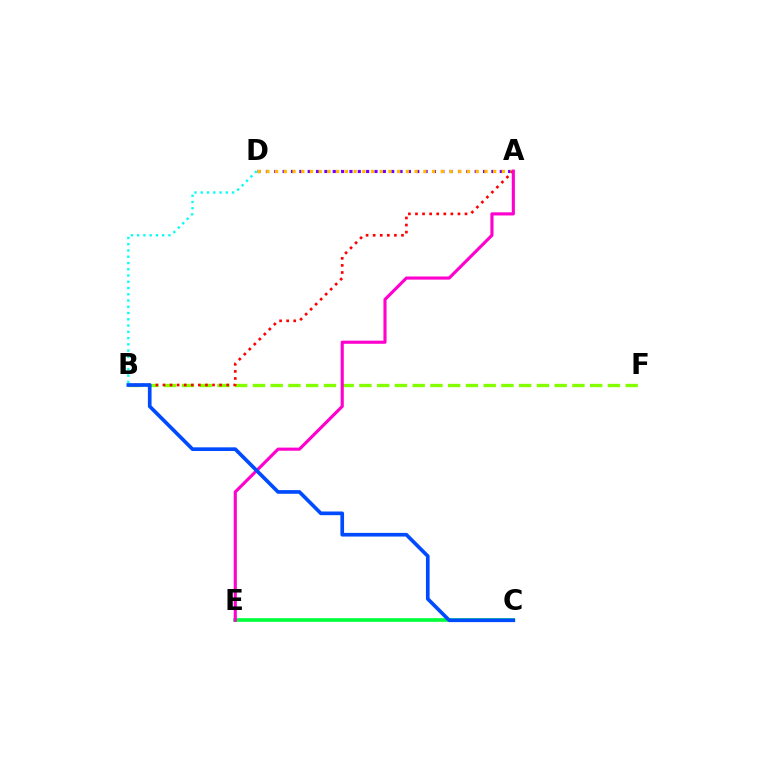{('A', 'D'): [{'color': '#7200ff', 'line_style': 'dotted', 'thickness': 2.27}, {'color': '#ffbd00', 'line_style': 'dotted', 'thickness': 2.37}], ('B', 'D'): [{'color': '#00fff6', 'line_style': 'dotted', 'thickness': 1.7}], ('C', 'E'): [{'color': '#00ff39', 'line_style': 'solid', 'thickness': 2.61}], ('B', 'F'): [{'color': '#84ff00', 'line_style': 'dashed', 'thickness': 2.41}], ('A', 'B'): [{'color': '#ff0000', 'line_style': 'dotted', 'thickness': 1.92}], ('A', 'E'): [{'color': '#ff00cf', 'line_style': 'solid', 'thickness': 2.25}], ('B', 'C'): [{'color': '#004bff', 'line_style': 'solid', 'thickness': 2.64}]}